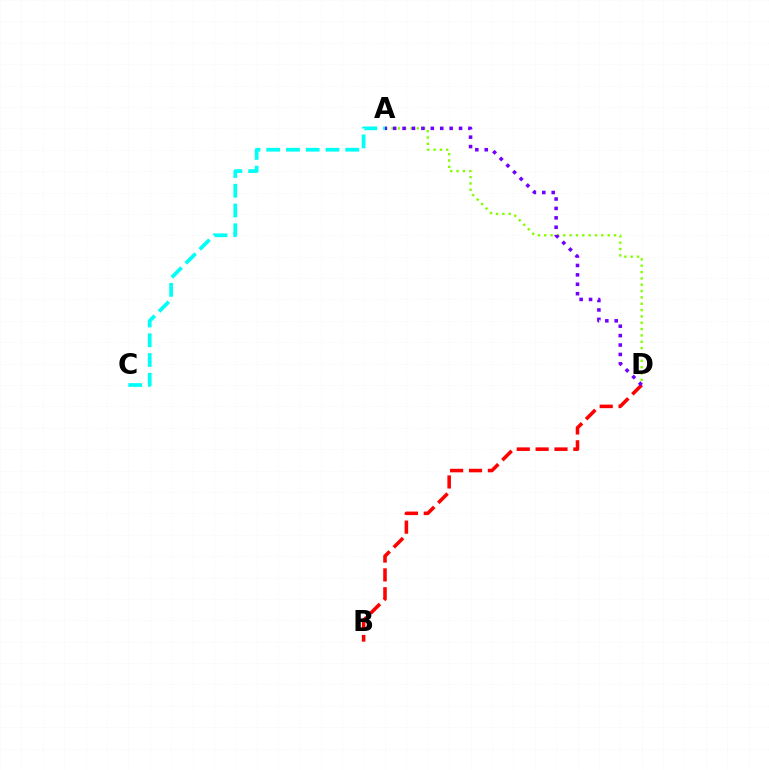{('B', 'D'): [{'color': '#ff0000', 'line_style': 'dashed', 'thickness': 2.56}], ('A', 'D'): [{'color': '#84ff00', 'line_style': 'dotted', 'thickness': 1.72}, {'color': '#7200ff', 'line_style': 'dotted', 'thickness': 2.56}], ('A', 'C'): [{'color': '#00fff6', 'line_style': 'dashed', 'thickness': 2.68}]}